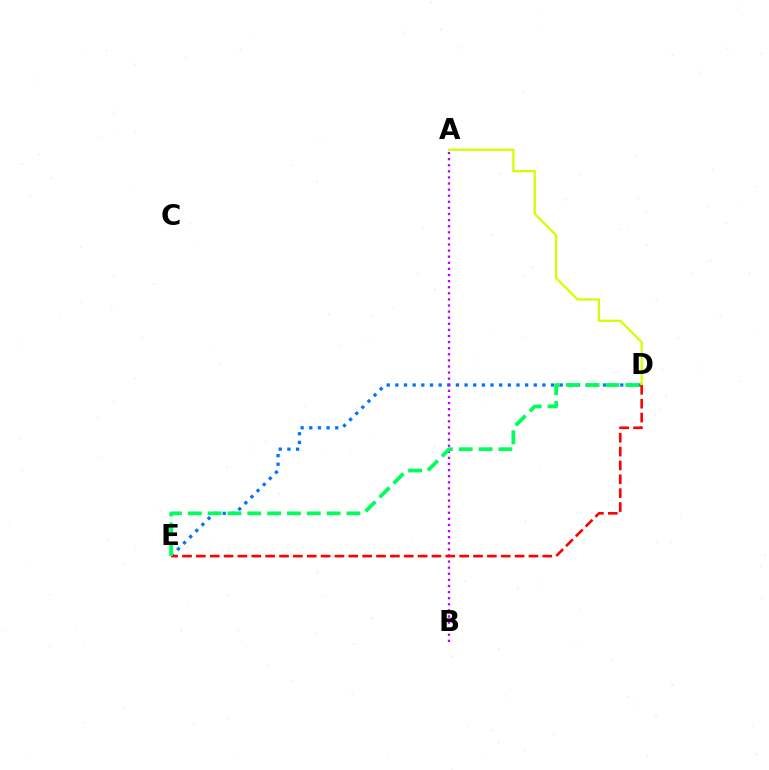{('D', 'E'): [{'color': '#0074ff', 'line_style': 'dotted', 'thickness': 2.35}, {'color': '#ff0000', 'line_style': 'dashed', 'thickness': 1.88}, {'color': '#00ff5c', 'line_style': 'dashed', 'thickness': 2.69}], ('A', 'B'): [{'color': '#b900ff', 'line_style': 'dotted', 'thickness': 1.66}], ('A', 'D'): [{'color': '#d1ff00', 'line_style': 'solid', 'thickness': 1.63}]}